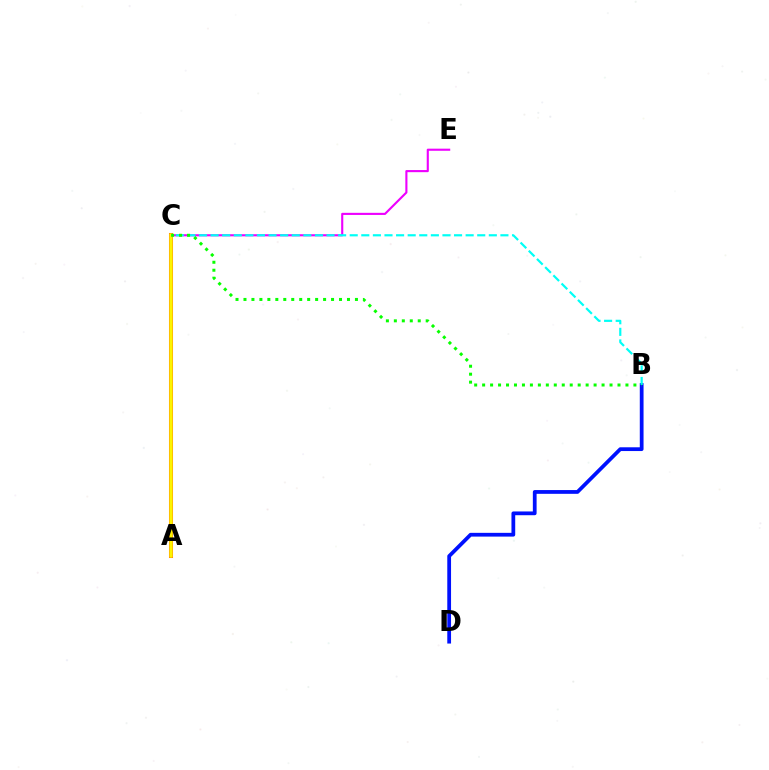{('B', 'D'): [{'color': '#0010ff', 'line_style': 'solid', 'thickness': 2.71}], ('A', 'C'): [{'color': '#ff0000', 'line_style': 'solid', 'thickness': 2.9}, {'color': '#fcf500', 'line_style': 'solid', 'thickness': 2.58}], ('C', 'E'): [{'color': '#ee00ff', 'line_style': 'solid', 'thickness': 1.52}], ('B', 'C'): [{'color': '#00fff6', 'line_style': 'dashed', 'thickness': 1.57}, {'color': '#08ff00', 'line_style': 'dotted', 'thickness': 2.16}]}